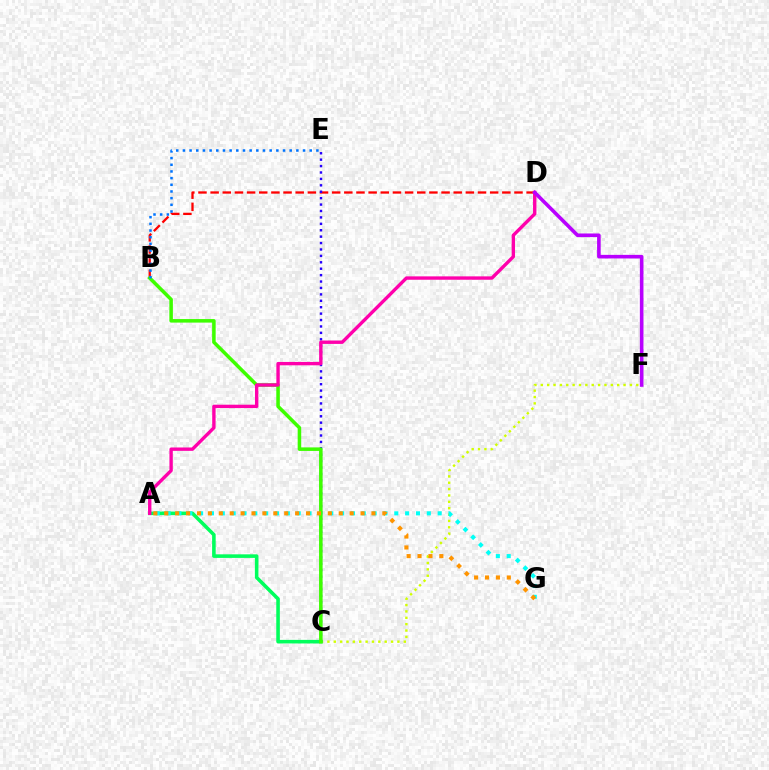{('C', 'F'): [{'color': '#d1ff00', 'line_style': 'dotted', 'thickness': 1.73}], ('B', 'D'): [{'color': '#ff0000', 'line_style': 'dashed', 'thickness': 1.65}], ('C', 'E'): [{'color': '#2500ff', 'line_style': 'dotted', 'thickness': 1.74}], ('A', 'C'): [{'color': '#00ff5c', 'line_style': 'solid', 'thickness': 2.57}], ('A', 'G'): [{'color': '#00fff6', 'line_style': 'dotted', 'thickness': 2.95}, {'color': '#ff9400', 'line_style': 'dotted', 'thickness': 2.96}], ('B', 'C'): [{'color': '#3dff00', 'line_style': 'solid', 'thickness': 2.54}], ('A', 'D'): [{'color': '#ff00ac', 'line_style': 'solid', 'thickness': 2.43}], ('B', 'E'): [{'color': '#0074ff', 'line_style': 'dotted', 'thickness': 1.81}], ('D', 'F'): [{'color': '#b900ff', 'line_style': 'solid', 'thickness': 2.59}]}